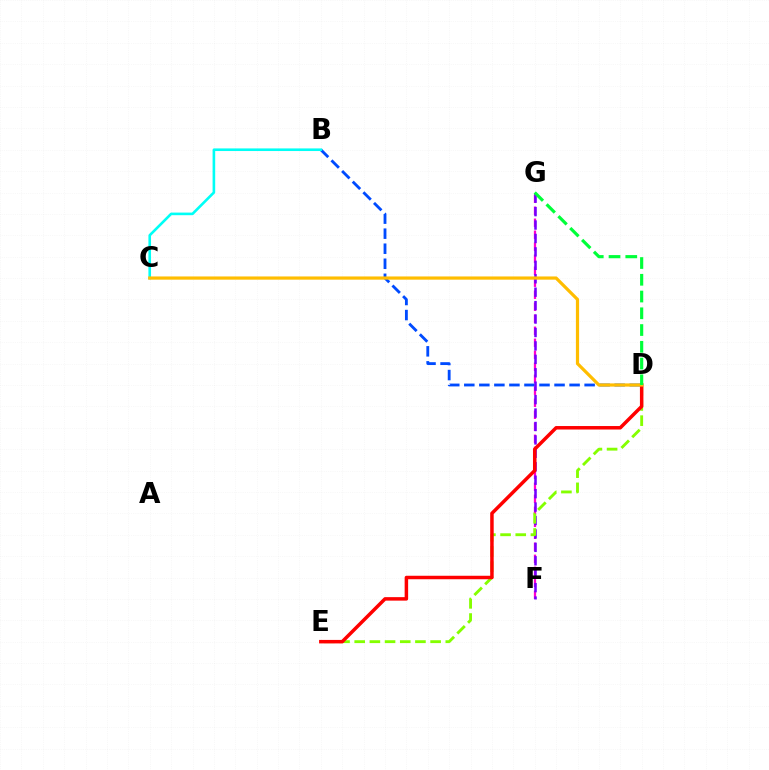{('B', 'D'): [{'color': '#004bff', 'line_style': 'dashed', 'thickness': 2.04}], ('F', 'G'): [{'color': '#ff00cf', 'line_style': 'dashed', 'thickness': 1.63}, {'color': '#7200ff', 'line_style': 'dashed', 'thickness': 1.82}], ('D', 'E'): [{'color': '#84ff00', 'line_style': 'dashed', 'thickness': 2.06}, {'color': '#ff0000', 'line_style': 'solid', 'thickness': 2.51}], ('B', 'C'): [{'color': '#00fff6', 'line_style': 'solid', 'thickness': 1.88}], ('C', 'D'): [{'color': '#ffbd00', 'line_style': 'solid', 'thickness': 2.31}], ('D', 'G'): [{'color': '#00ff39', 'line_style': 'dashed', 'thickness': 2.28}]}